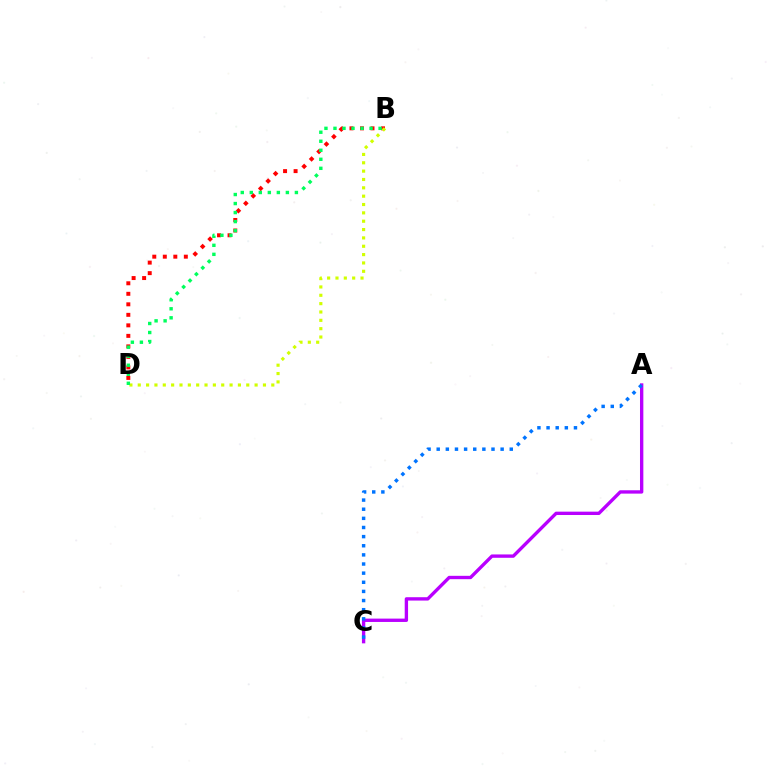{('B', 'D'): [{'color': '#ff0000', 'line_style': 'dotted', 'thickness': 2.86}, {'color': '#d1ff00', 'line_style': 'dotted', 'thickness': 2.27}, {'color': '#00ff5c', 'line_style': 'dotted', 'thickness': 2.45}], ('A', 'C'): [{'color': '#b900ff', 'line_style': 'solid', 'thickness': 2.41}, {'color': '#0074ff', 'line_style': 'dotted', 'thickness': 2.48}]}